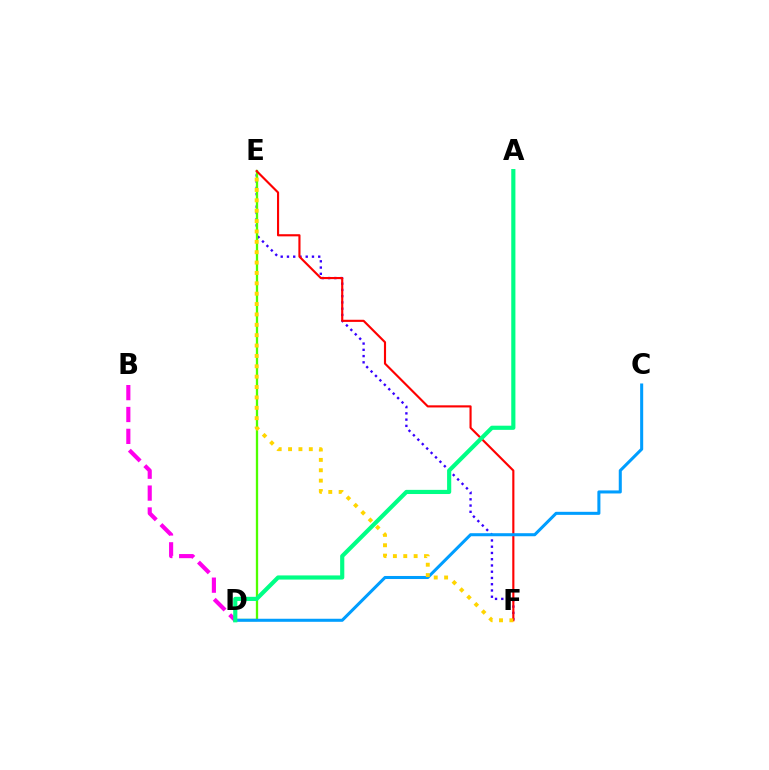{('B', 'D'): [{'color': '#ff00ed', 'line_style': 'dashed', 'thickness': 2.97}], ('E', 'F'): [{'color': '#3700ff', 'line_style': 'dotted', 'thickness': 1.7}, {'color': '#ff0000', 'line_style': 'solid', 'thickness': 1.54}, {'color': '#ffd500', 'line_style': 'dotted', 'thickness': 2.82}], ('D', 'E'): [{'color': '#4fff00', 'line_style': 'solid', 'thickness': 1.67}], ('C', 'D'): [{'color': '#009eff', 'line_style': 'solid', 'thickness': 2.19}], ('A', 'D'): [{'color': '#00ff86', 'line_style': 'solid', 'thickness': 2.99}]}